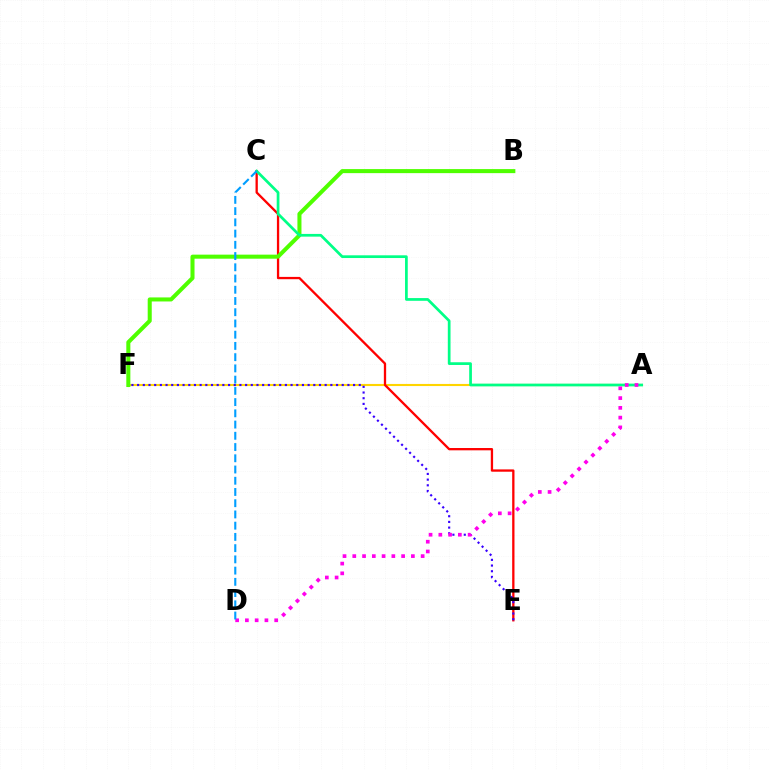{('A', 'F'): [{'color': '#ffd500', 'line_style': 'solid', 'thickness': 1.52}], ('C', 'E'): [{'color': '#ff0000', 'line_style': 'solid', 'thickness': 1.66}], ('E', 'F'): [{'color': '#3700ff', 'line_style': 'dotted', 'thickness': 1.54}], ('B', 'F'): [{'color': '#4fff00', 'line_style': 'solid', 'thickness': 2.91}], ('A', 'C'): [{'color': '#00ff86', 'line_style': 'solid', 'thickness': 1.96}], ('A', 'D'): [{'color': '#ff00ed', 'line_style': 'dotted', 'thickness': 2.65}], ('C', 'D'): [{'color': '#009eff', 'line_style': 'dashed', 'thickness': 1.53}]}